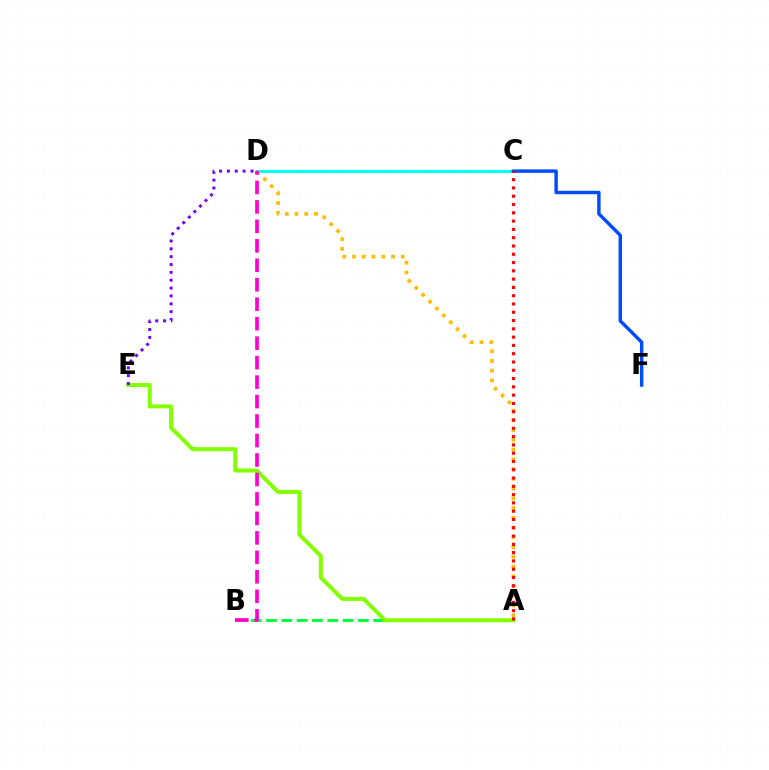{('A', 'B'): [{'color': '#00ff39', 'line_style': 'dashed', 'thickness': 2.08}], ('C', 'D'): [{'color': '#00fff6', 'line_style': 'solid', 'thickness': 2.2}], ('A', 'E'): [{'color': '#84ff00', 'line_style': 'solid', 'thickness': 2.89}], ('A', 'D'): [{'color': '#ffbd00', 'line_style': 'dotted', 'thickness': 2.65}], ('B', 'D'): [{'color': '#ff00cf', 'line_style': 'dashed', 'thickness': 2.64}], ('C', 'F'): [{'color': '#004bff', 'line_style': 'solid', 'thickness': 2.46}], ('D', 'E'): [{'color': '#7200ff', 'line_style': 'dotted', 'thickness': 2.13}], ('A', 'C'): [{'color': '#ff0000', 'line_style': 'dotted', 'thickness': 2.25}]}